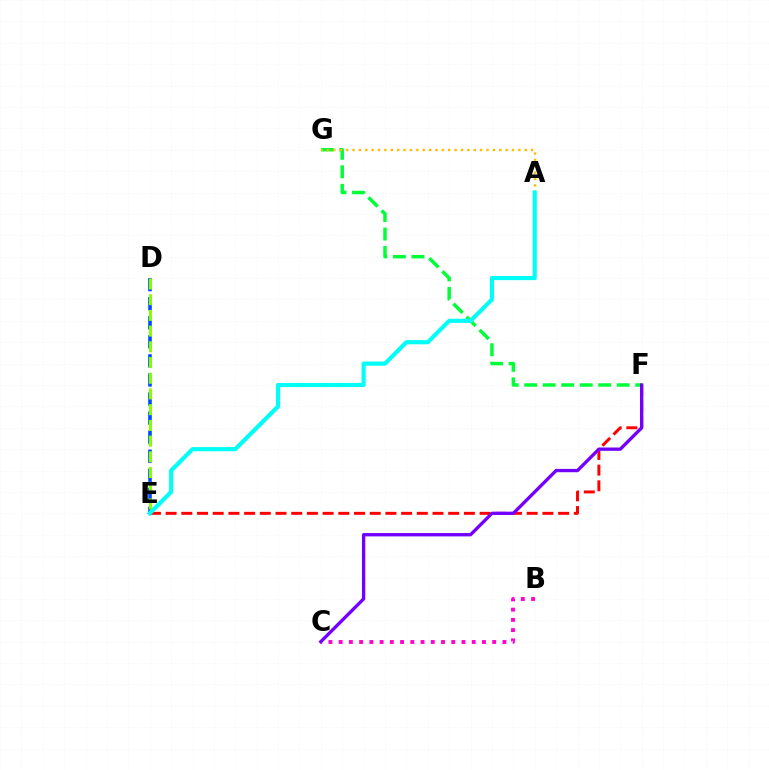{('D', 'E'): [{'color': '#004bff', 'line_style': 'dashed', 'thickness': 2.59}, {'color': '#84ff00', 'line_style': 'dashed', 'thickness': 2.13}], ('B', 'C'): [{'color': '#ff00cf', 'line_style': 'dotted', 'thickness': 2.78}], ('E', 'F'): [{'color': '#ff0000', 'line_style': 'dashed', 'thickness': 2.13}], ('F', 'G'): [{'color': '#00ff39', 'line_style': 'dashed', 'thickness': 2.51}], ('C', 'F'): [{'color': '#7200ff', 'line_style': 'solid', 'thickness': 2.39}], ('A', 'G'): [{'color': '#ffbd00', 'line_style': 'dotted', 'thickness': 1.73}], ('A', 'E'): [{'color': '#00fff6', 'line_style': 'solid', 'thickness': 2.99}]}